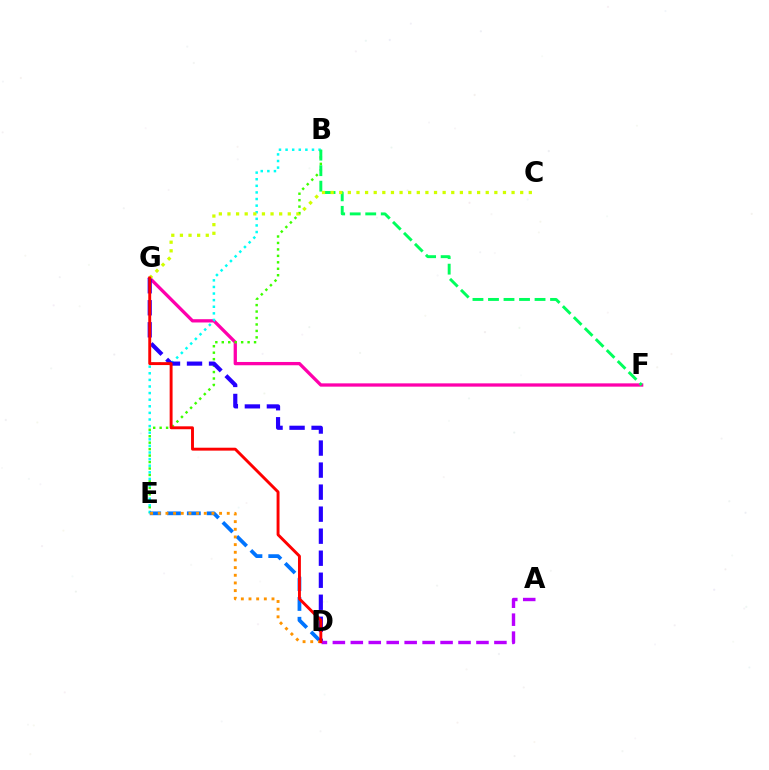{('F', 'G'): [{'color': '#ff00ac', 'line_style': 'solid', 'thickness': 2.37}], ('B', 'E'): [{'color': '#3dff00', 'line_style': 'dotted', 'thickness': 1.75}, {'color': '#00fff6', 'line_style': 'dotted', 'thickness': 1.79}], ('D', 'E'): [{'color': '#0074ff', 'line_style': 'dashed', 'thickness': 2.69}, {'color': '#ff9400', 'line_style': 'dotted', 'thickness': 2.08}], ('D', 'G'): [{'color': '#2500ff', 'line_style': 'dashed', 'thickness': 2.99}, {'color': '#ff0000', 'line_style': 'solid', 'thickness': 2.09}], ('B', 'F'): [{'color': '#00ff5c', 'line_style': 'dashed', 'thickness': 2.11}], ('C', 'G'): [{'color': '#d1ff00', 'line_style': 'dotted', 'thickness': 2.34}], ('A', 'D'): [{'color': '#b900ff', 'line_style': 'dashed', 'thickness': 2.44}]}